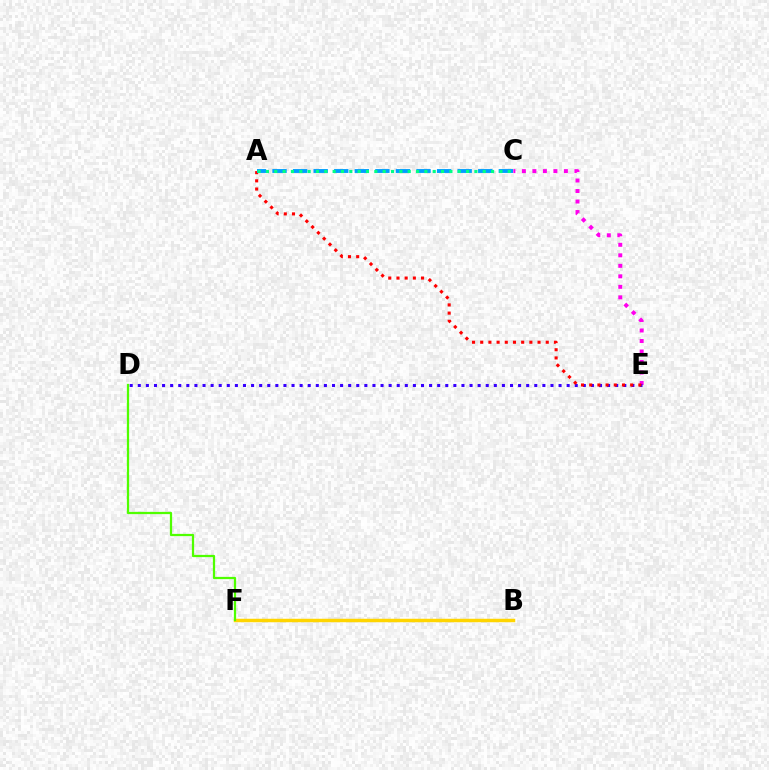{('B', 'F'): [{'color': '#ffd500', 'line_style': 'solid', 'thickness': 2.5}], ('C', 'E'): [{'color': '#ff00ed', 'line_style': 'dotted', 'thickness': 2.85}], ('D', 'E'): [{'color': '#3700ff', 'line_style': 'dotted', 'thickness': 2.2}], ('A', 'E'): [{'color': '#ff0000', 'line_style': 'dotted', 'thickness': 2.23}], ('D', 'F'): [{'color': '#4fff00', 'line_style': 'solid', 'thickness': 1.61}], ('A', 'C'): [{'color': '#009eff', 'line_style': 'dashed', 'thickness': 2.79}, {'color': '#00ff86', 'line_style': 'dotted', 'thickness': 2.27}]}